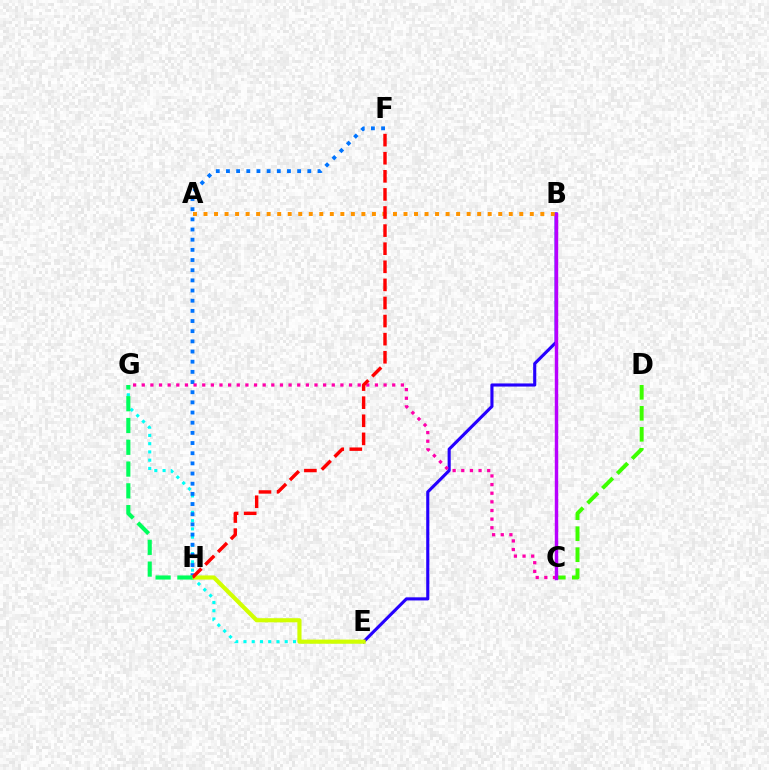{('B', 'E'): [{'color': '#2500ff', 'line_style': 'solid', 'thickness': 2.24}], ('A', 'B'): [{'color': '#ff9400', 'line_style': 'dotted', 'thickness': 2.86}], ('E', 'G'): [{'color': '#00fff6', 'line_style': 'dotted', 'thickness': 2.24}], ('F', 'H'): [{'color': '#0074ff', 'line_style': 'dotted', 'thickness': 2.76}, {'color': '#ff0000', 'line_style': 'dashed', 'thickness': 2.46}], ('E', 'H'): [{'color': '#d1ff00', 'line_style': 'solid', 'thickness': 2.98}], ('C', 'G'): [{'color': '#ff00ac', 'line_style': 'dotted', 'thickness': 2.35}], ('C', 'D'): [{'color': '#3dff00', 'line_style': 'dashed', 'thickness': 2.85}], ('B', 'C'): [{'color': '#b900ff', 'line_style': 'solid', 'thickness': 2.47}], ('G', 'H'): [{'color': '#00ff5c', 'line_style': 'dashed', 'thickness': 2.96}]}